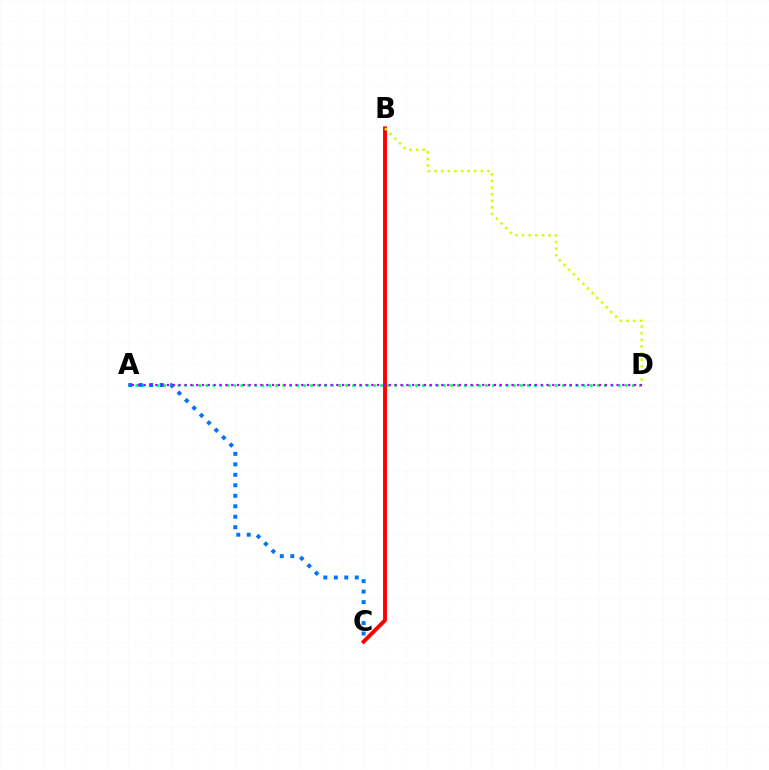{('A', 'D'): [{'color': '#00ff5c', 'line_style': 'dotted', 'thickness': 1.9}, {'color': '#b900ff', 'line_style': 'dotted', 'thickness': 1.59}], ('B', 'C'): [{'color': '#ff0000', 'line_style': 'solid', 'thickness': 2.81}], ('A', 'C'): [{'color': '#0074ff', 'line_style': 'dotted', 'thickness': 2.85}], ('B', 'D'): [{'color': '#d1ff00', 'line_style': 'dotted', 'thickness': 1.8}]}